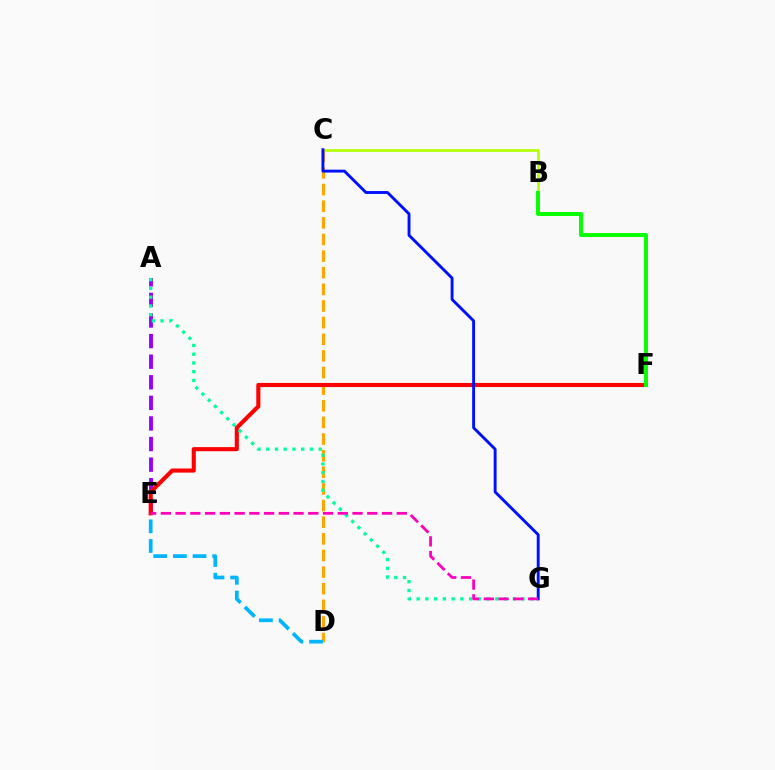{('B', 'C'): [{'color': '#b3ff00', 'line_style': 'solid', 'thickness': 1.93}], ('A', 'E'): [{'color': '#9b00ff', 'line_style': 'dashed', 'thickness': 2.8}], ('C', 'D'): [{'color': '#ffa500', 'line_style': 'dashed', 'thickness': 2.26}], ('E', 'F'): [{'color': '#ff0000', 'line_style': 'solid', 'thickness': 2.95}], ('A', 'G'): [{'color': '#00ff9d', 'line_style': 'dotted', 'thickness': 2.38}], ('C', 'G'): [{'color': '#0010ff', 'line_style': 'solid', 'thickness': 2.08}], ('D', 'E'): [{'color': '#00b5ff', 'line_style': 'dashed', 'thickness': 2.67}], ('E', 'G'): [{'color': '#ff00bd', 'line_style': 'dashed', 'thickness': 2.0}], ('B', 'F'): [{'color': '#08ff00', 'line_style': 'solid', 'thickness': 2.85}]}